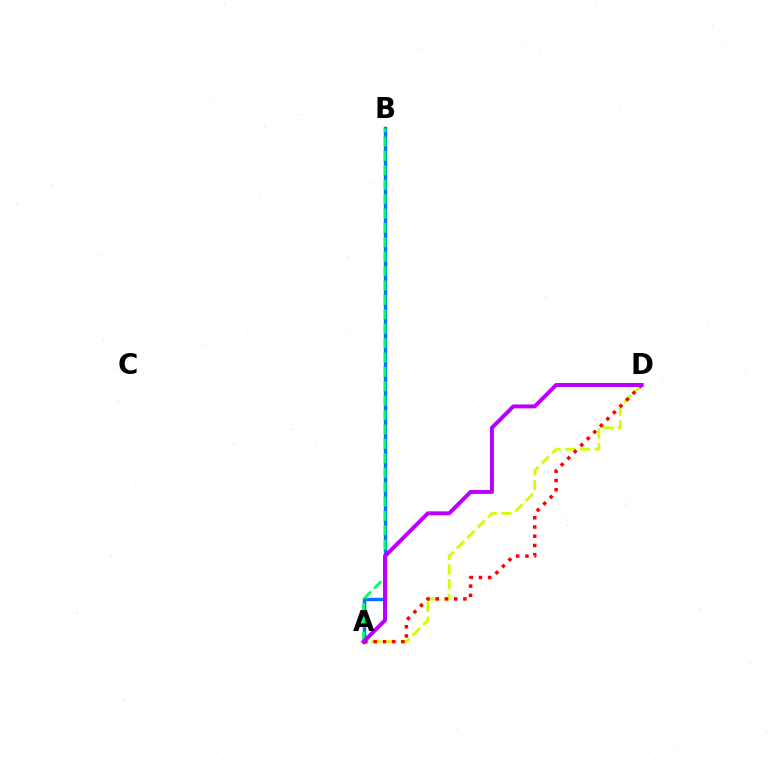{('A', 'B'): [{'color': '#0074ff', 'line_style': 'solid', 'thickness': 2.46}, {'color': '#00ff5c', 'line_style': 'dashed', 'thickness': 1.96}], ('A', 'D'): [{'color': '#d1ff00', 'line_style': 'dashed', 'thickness': 2.0}, {'color': '#ff0000', 'line_style': 'dotted', 'thickness': 2.51}, {'color': '#b900ff', 'line_style': 'solid', 'thickness': 2.85}]}